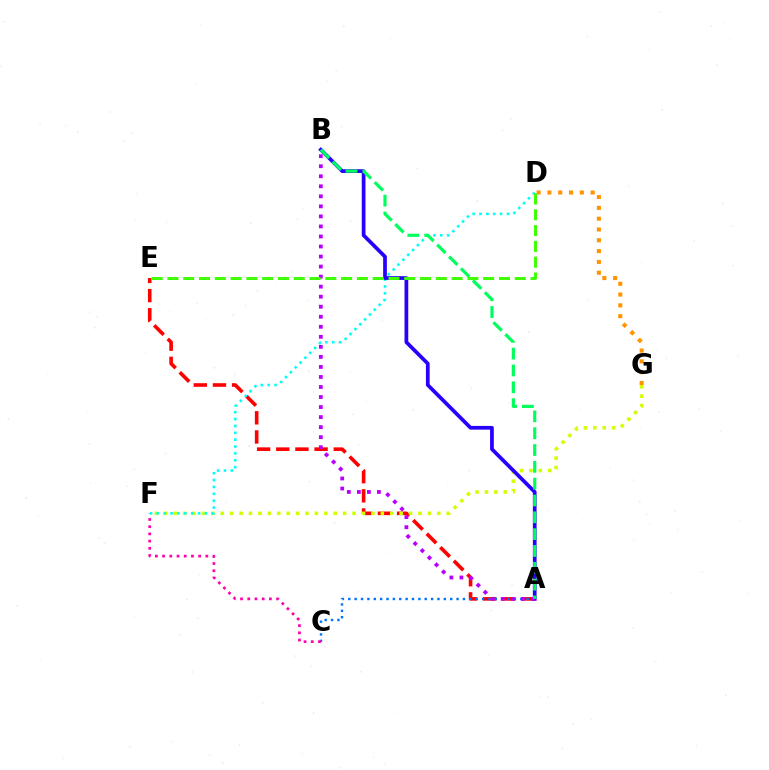{('A', 'E'): [{'color': '#ff0000', 'line_style': 'dashed', 'thickness': 2.6}], ('A', 'C'): [{'color': '#0074ff', 'line_style': 'dotted', 'thickness': 1.73}], ('F', 'G'): [{'color': '#d1ff00', 'line_style': 'dotted', 'thickness': 2.56}], ('C', 'F'): [{'color': '#ff00ac', 'line_style': 'dotted', 'thickness': 1.96}], ('D', 'G'): [{'color': '#ff9400', 'line_style': 'dotted', 'thickness': 2.94}], ('D', 'F'): [{'color': '#00fff6', 'line_style': 'dotted', 'thickness': 1.87}], ('A', 'B'): [{'color': '#2500ff', 'line_style': 'solid', 'thickness': 2.68}, {'color': '#b900ff', 'line_style': 'dotted', 'thickness': 2.73}, {'color': '#00ff5c', 'line_style': 'dashed', 'thickness': 2.29}], ('D', 'E'): [{'color': '#3dff00', 'line_style': 'dashed', 'thickness': 2.14}]}